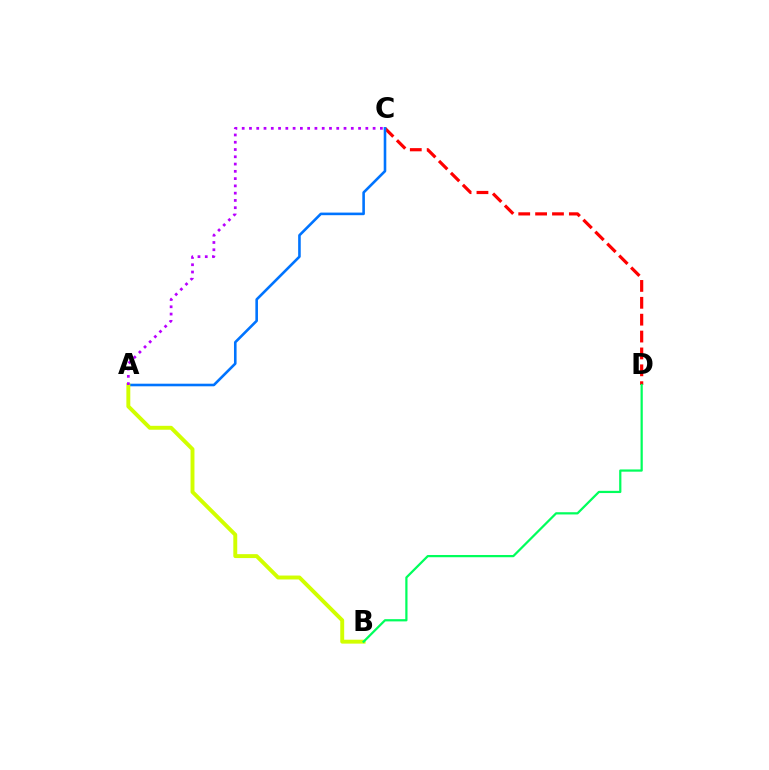{('C', 'D'): [{'color': '#ff0000', 'line_style': 'dashed', 'thickness': 2.29}], ('A', 'C'): [{'color': '#0074ff', 'line_style': 'solid', 'thickness': 1.87}, {'color': '#b900ff', 'line_style': 'dotted', 'thickness': 1.98}], ('A', 'B'): [{'color': '#d1ff00', 'line_style': 'solid', 'thickness': 2.82}], ('B', 'D'): [{'color': '#00ff5c', 'line_style': 'solid', 'thickness': 1.61}]}